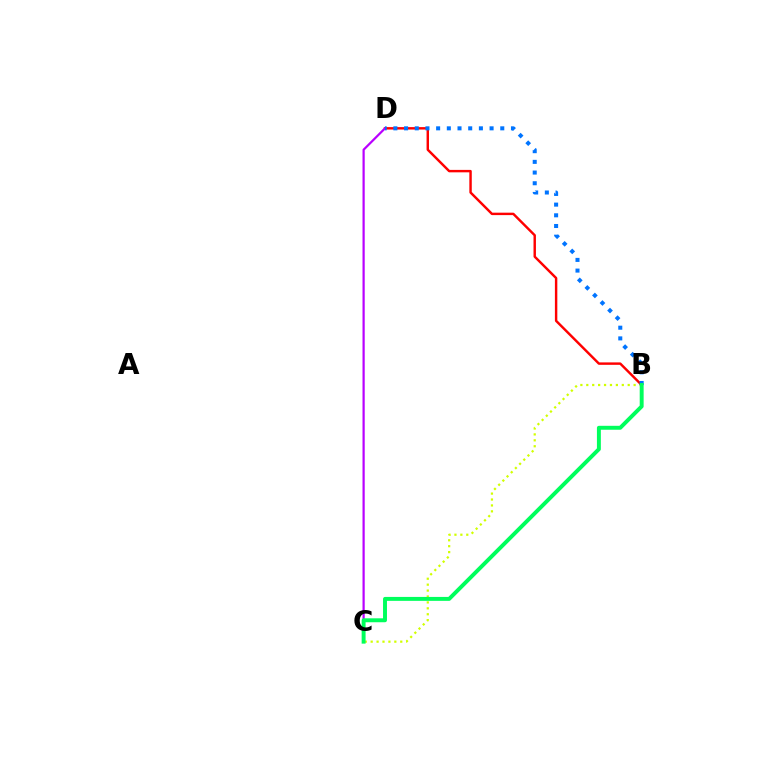{('B', 'C'): [{'color': '#d1ff00', 'line_style': 'dotted', 'thickness': 1.61}, {'color': '#00ff5c', 'line_style': 'solid', 'thickness': 2.83}], ('B', 'D'): [{'color': '#ff0000', 'line_style': 'solid', 'thickness': 1.75}, {'color': '#0074ff', 'line_style': 'dotted', 'thickness': 2.9}], ('C', 'D'): [{'color': '#b900ff', 'line_style': 'solid', 'thickness': 1.6}]}